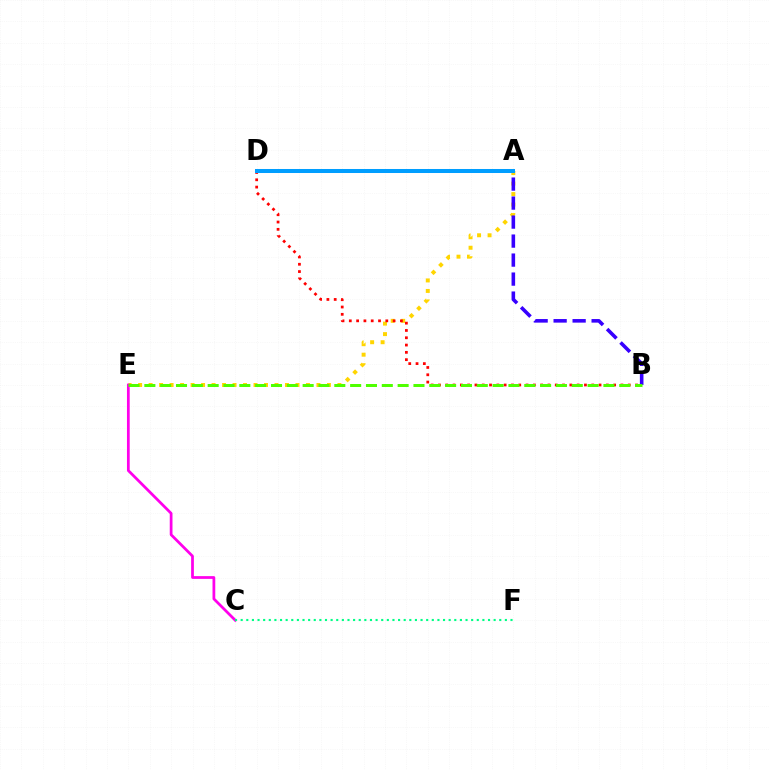{('A', 'E'): [{'color': '#ffd500', 'line_style': 'dotted', 'thickness': 2.85}], ('A', 'B'): [{'color': '#3700ff', 'line_style': 'dashed', 'thickness': 2.58}], ('C', 'E'): [{'color': '#ff00ed', 'line_style': 'solid', 'thickness': 1.98}], ('B', 'D'): [{'color': '#ff0000', 'line_style': 'dotted', 'thickness': 1.98}], ('B', 'E'): [{'color': '#4fff00', 'line_style': 'dashed', 'thickness': 2.15}], ('A', 'D'): [{'color': '#009eff', 'line_style': 'solid', 'thickness': 2.89}], ('C', 'F'): [{'color': '#00ff86', 'line_style': 'dotted', 'thickness': 1.53}]}